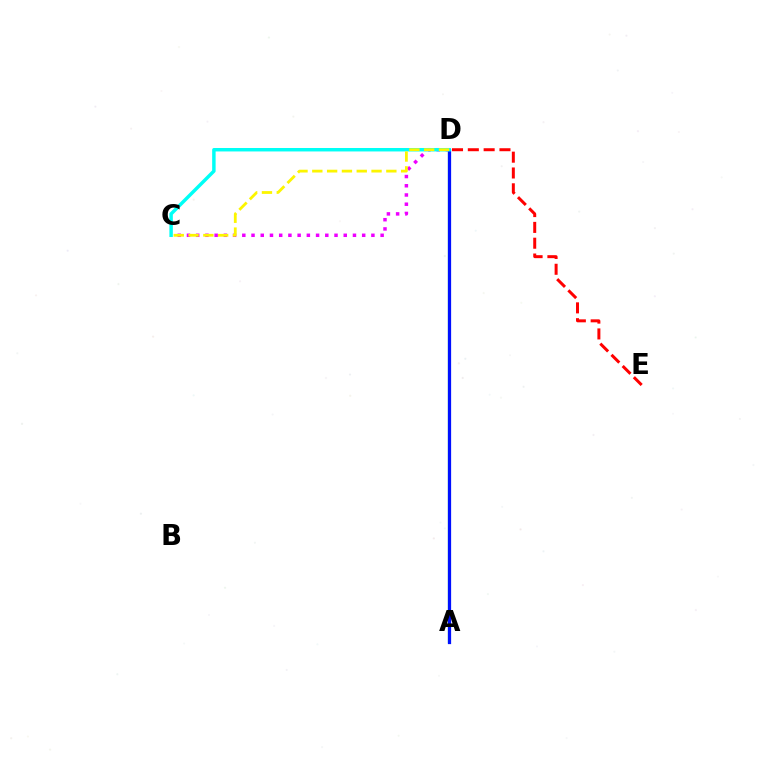{('A', 'D'): [{'color': '#08ff00', 'line_style': 'solid', 'thickness': 1.56}, {'color': '#0010ff', 'line_style': 'solid', 'thickness': 2.33}], ('C', 'D'): [{'color': '#ee00ff', 'line_style': 'dotted', 'thickness': 2.51}, {'color': '#00fff6', 'line_style': 'solid', 'thickness': 2.49}, {'color': '#fcf500', 'line_style': 'dashed', 'thickness': 2.01}], ('D', 'E'): [{'color': '#ff0000', 'line_style': 'dashed', 'thickness': 2.15}]}